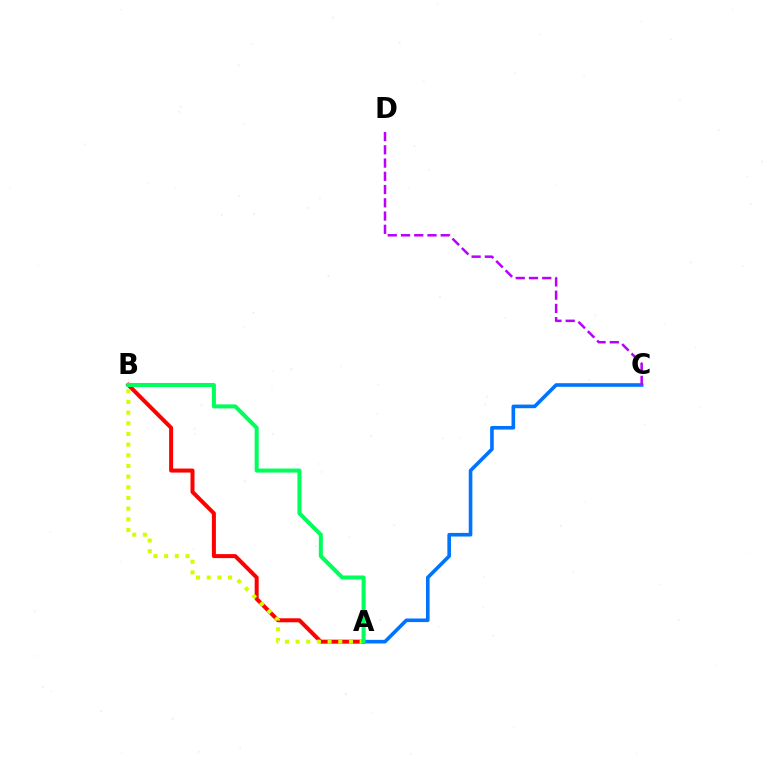{('A', 'B'): [{'color': '#ff0000', 'line_style': 'solid', 'thickness': 2.88}, {'color': '#d1ff00', 'line_style': 'dotted', 'thickness': 2.9}, {'color': '#00ff5c', 'line_style': 'solid', 'thickness': 2.91}], ('A', 'C'): [{'color': '#0074ff', 'line_style': 'solid', 'thickness': 2.61}], ('C', 'D'): [{'color': '#b900ff', 'line_style': 'dashed', 'thickness': 1.8}]}